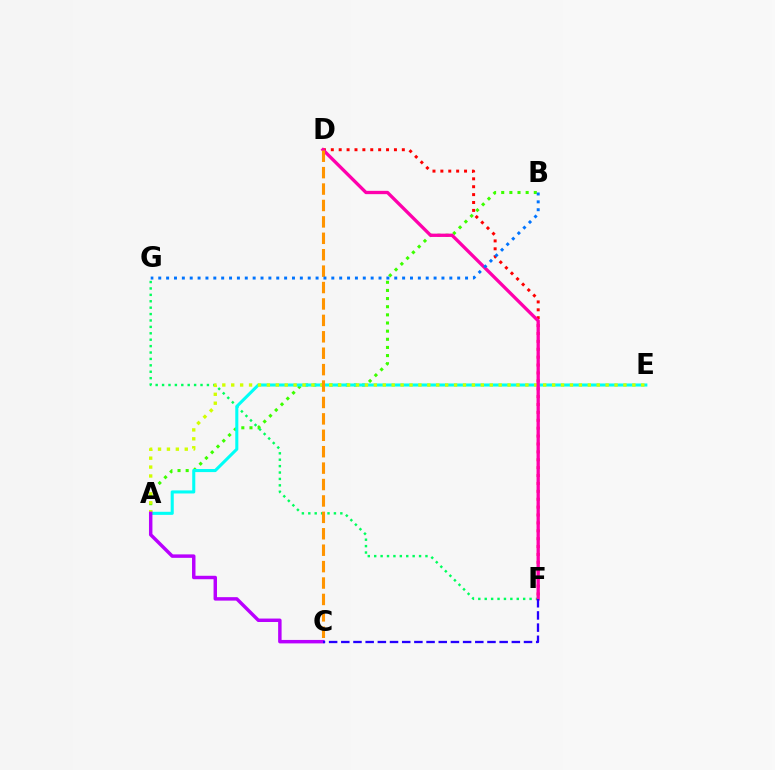{('A', 'B'): [{'color': '#3dff00', 'line_style': 'dotted', 'thickness': 2.21}], ('F', 'G'): [{'color': '#00ff5c', 'line_style': 'dotted', 'thickness': 1.74}], ('D', 'F'): [{'color': '#ff0000', 'line_style': 'dotted', 'thickness': 2.14}, {'color': '#ff00ac', 'line_style': 'solid', 'thickness': 2.39}], ('A', 'E'): [{'color': '#00fff6', 'line_style': 'solid', 'thickness': 2.21}, {'color': '#d1ff00', 'line_style': 'dotted', 'thickness': 2.42}], ('A', 'C'): [{'color': '#b900ff', 'line_style': 'solid', 'thickness': 2.49}], ('C', 'F'): [{'color': '#2500ff', 'line_style': 'dashed', 'thickness': 1.65}], ('C', 'D'): [{'color': '#ff9400', 'line_style': 'dashed', 'thickness': 2.23}], ('B', 'G'): [{'color': '#0074ff', 'line_style': 'dotted', 'thickness': 2.14}]}